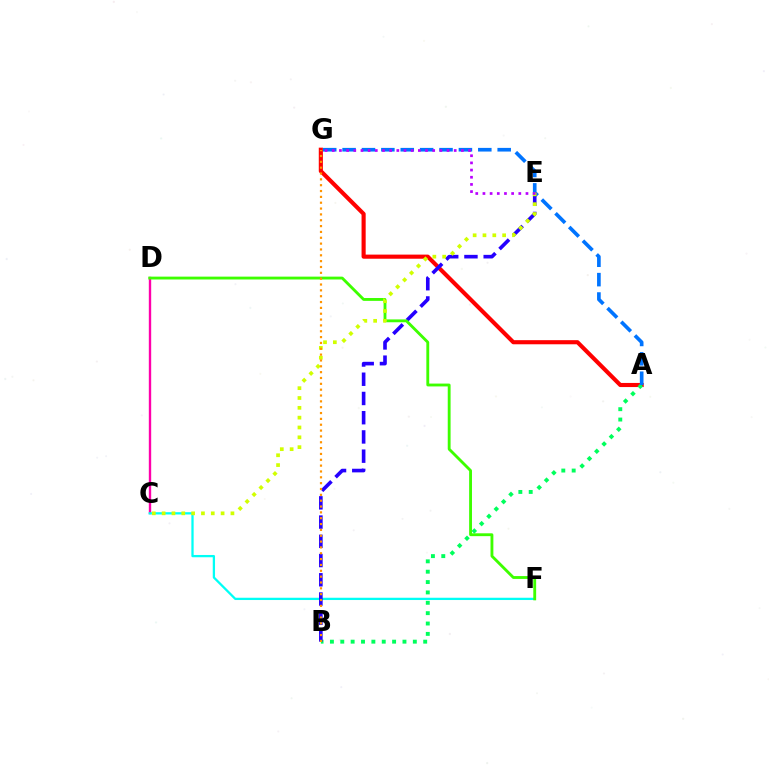{('A', 'G'): [{'color': '#ff0000', 'line_style': 'solid', 'thickness': 2.97}, {'color': '#0074ff', 'line_style': 'dashed', 'thickness': 2.63}], ('C', 'D'): [{'color': '#ff00ac', 'line_style': 'solid', 'thickness': 1.71}], ('C', 'F'): [{'color': '#00fff6', 'line_style': 'solid', 'thickness': 1.64}], ('A', 'B'): [{'color': '#00ff5c', 'line_style': 'dotted', 'thickness': 2.82}], ('B', 'E'): [{'color': '#2500ff', 'line_style': 'dashed', 'thickness': 2.61}], ('D', 'F'): [{'color': '#3dff00', 'line_style': 'solid', 'thickness': 2.05}], ('C', 'E'): [{'color': '#d1ff00', 'line_style': 'dotted', 'thickness': 2.67}], ('B', 'G'): [{'color': '#ff9400', 'line_style': 'dotted', 'thickness': 1.59}], ('E', 'G'): [{'color': '#b900ff', 'line_style': 'dotted', 'thickness': 1.95}]}